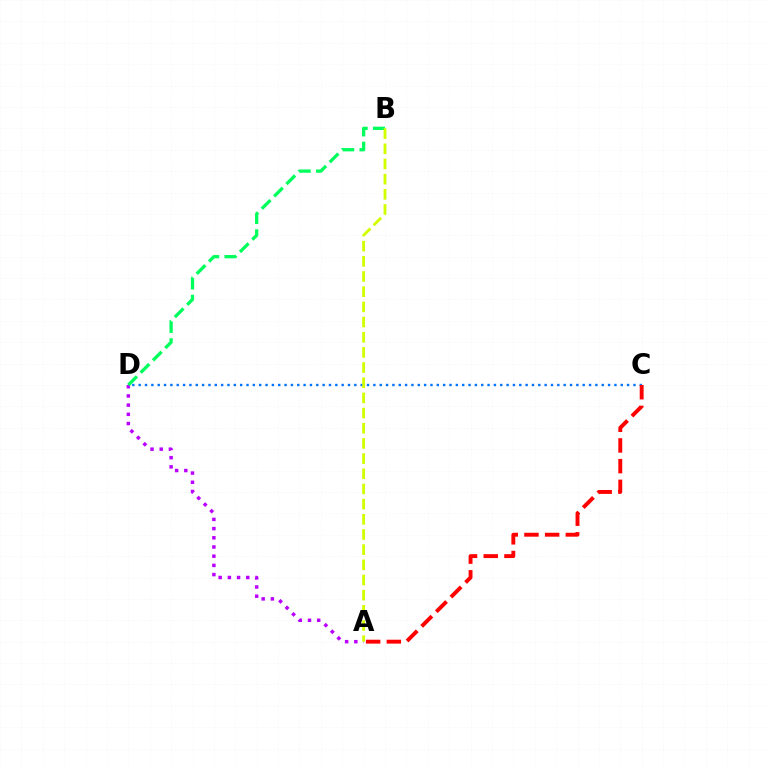{('C', 'D'): [{'color': '#0074ff', 'line_style': 'dotted', 'thickness': 1.72}], ('A', 'D'): [{'color': '#b900ff', 'line_style': 'dotted', 'thickness': 2.5}], ('B', 'D'): [{'color': '#00ff5c', 'line_style': 'dashed', 'thickness': 2.37}], ('A', 'B'): [{'color': '#d1ff00', 'line_style': 'dashed', 'thickness': 2.06}], ('A', 'C'): [{'color': '#ff0000', 'line_style': 'dashed', 'thickness': 2.81}]}